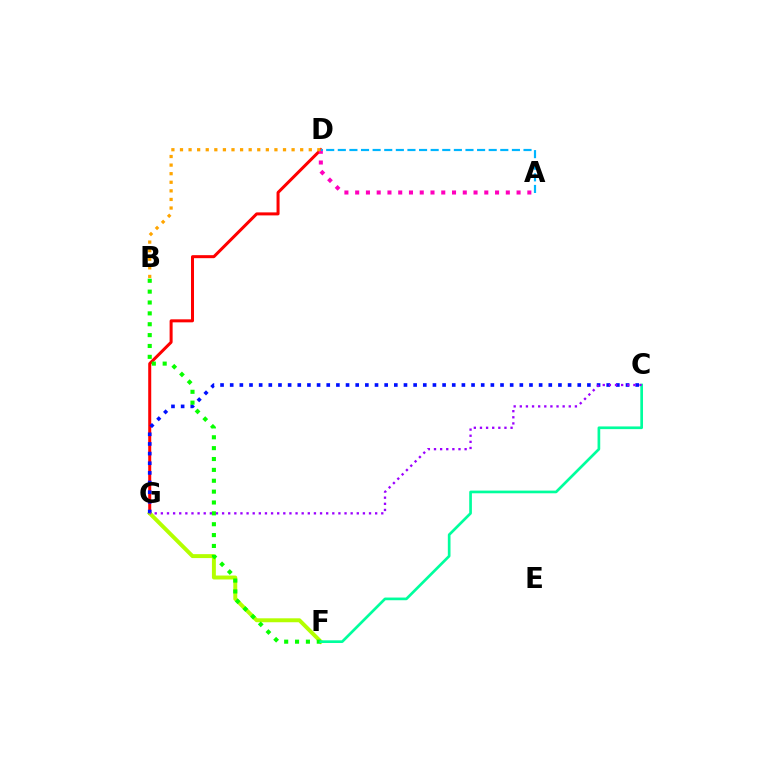{('D', 'G'): [{'color': '#ff0000', 'line_style': 'solid', 'thickness': 2.17}], ('F', 'G'): [{'color': '#b3ff00', 'line_style': 'solid', 'thickness': 2.83}], ('C', 'G'): [{'color': '#0010ff', 'line_style': 'dotted', 'thickness': 2.62}, {'color': '#9b00ff', 'line_style': 'dotted', 'thickness': 1.66}], ('B', 'F'): [{'color': '#08ff00', 'line_style': 'dotted', 'thickness': 2.95}], ('C', 'F'): [{'color': '#00ff9d', 'line_style': 'solid', 'thickness': 1.93}], ('A', 'D'): [{'color': '#ff00bd', 'line_style': 'dotted', 'thickness': 2.92}, {'color': '#00b5ff', 'line_style': 'dashed', 'thickness': 1.58}], ('B', 'D'): [{'color': '#ffa500', 'line_style': 'dotted', 'thickness': 2.33}]}